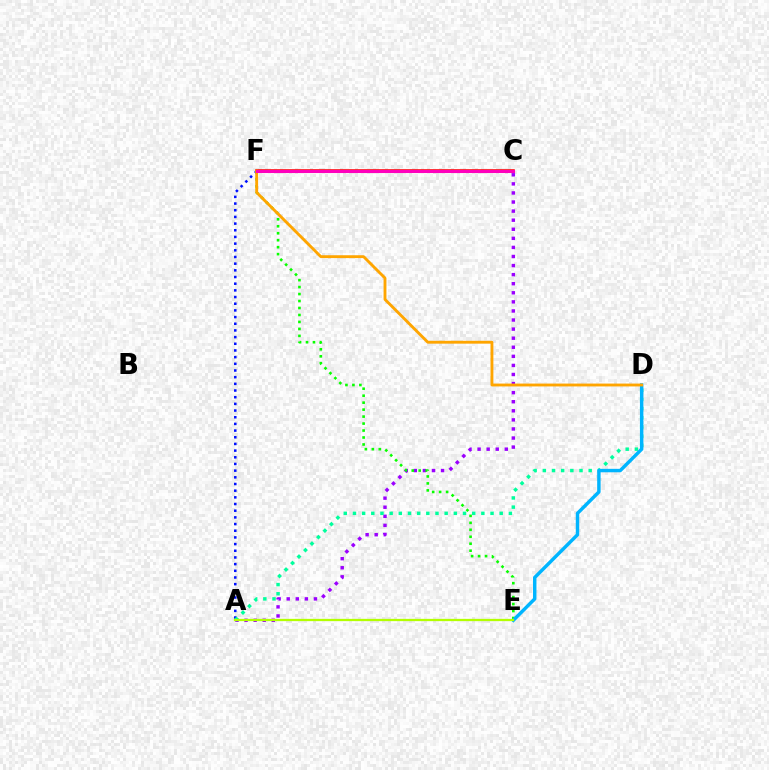{('A', 'F'): [{'color': '#0010ff', 'line_style': 'dotted', 'thickness': 1.81}], ('A', 'C'): [{'color': '#9b00ff', 'line_style': 'dotted', 'thickness': 2.47}], ('A', 'D'): [{'color': '#00ff9d', 'line_style': 'dotted', 'thickness': 2.49}], ('E', 'F'): [{'color': '#08ff00', 'line_style': 'dotted', 'thickness': 1.89}], ('D', 'E'): [{'color': '#00b5ff', 'line_style': 'solid', 'thickness': 2.48}], ('C', 'F'): [{'color': '#ff0000', 'line_style': 'solid', 'thickness': 2.55}, {'color': '#ff00bd', 'line_style': 'solid', 'thickness': 2.22}], ('D', 'F'): [{'color': '#ffa500', 'line_style': 'solid', 'thickness': 2.06}], ('A', 'E'): [{'color': '#b3ff00', 'line_style': 'solid', 'thickness': 1.65}]}